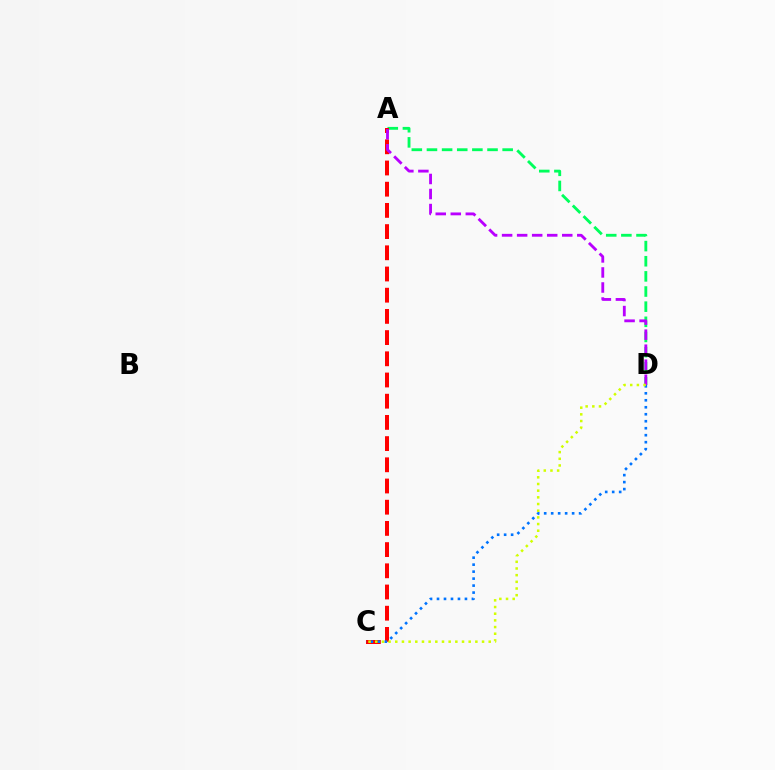{('A', 'D'): [{'color': '#00ff5c', 'line_style': 'dashed', 'thickness': 2.06}, {'color': '#b900ff', 'line_style': 'dashed', 'thickness': 2.04}], ('A', 'C'): [{'color': '#ff0000', 'line_style': 'dashed', 'thickness': 2.88}], ('C', 'D'): [{'color': '#0074ff', 'line_style': 'dotted', 'thickness': 1.9}, {'color': '#d1ff00', 'line_style': 'dotted', 'thickness': 1.81}]}